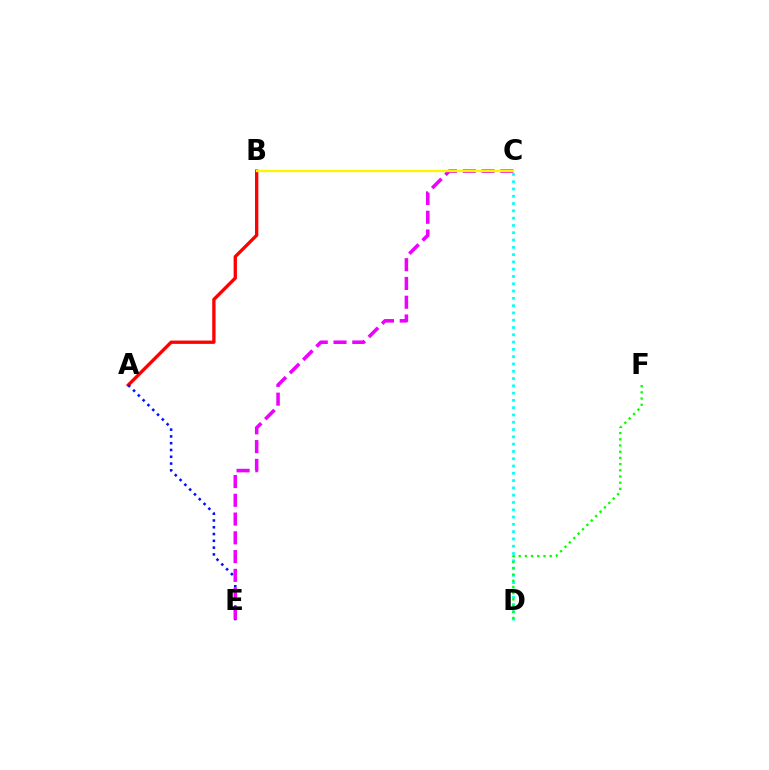{('A', 'B'): [{'color': '#ff0000', 'line_style': 'solid', 'thickness': 2.39}], ('A', 'E'): [{'color': '#0010ff', 'line_style': 'dotted', 'thickness': 1.84}], ('C', 'D'): [{'color': '#00fff6', 'line_style': 'dotted', 'thickness': 1.98}], ('D', 'F'): [{'color': '#08ff00', 'line_style': 'dotted', 'thickness': 1.68}], ('C', 'E'): [{'color': '#ee00ff', 'line_style': 'dashed', 'thickness': 2.55}], ('B', 'C'): [{'color': '#fcf500', 'line_style': 'solid', 'thickness': 1.69}]}